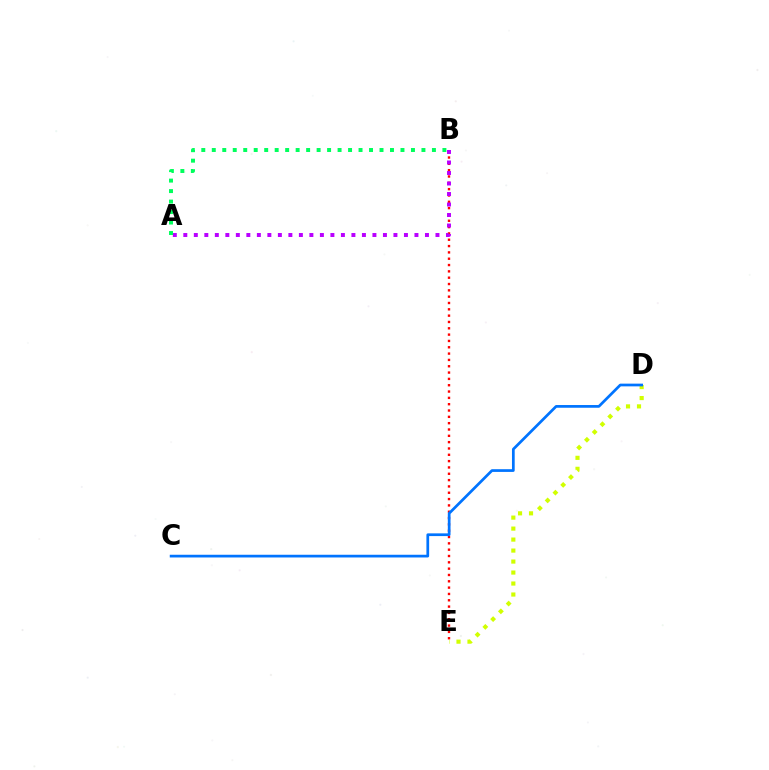{('B', 'E'): [{'color': '#ff0000', 'line_style': 'dotted', 'thickness': 1.72}], ('D', 'E'): [{'color': '#d1ff00', 'line_style': 'dotted', 'thickness': 2.99}], ('C', 'D'): [{'color': '#0074ff', 'line_style': 'solid', 'thickness': 1.96}], ('A', 'B'): [{'color': '#b900ff', 'line_style': 'dotted', 'thickness': 2.85}, {'color': '#00ff5c', 'line_style': 'dotted', 'thickness': 2.85}]}